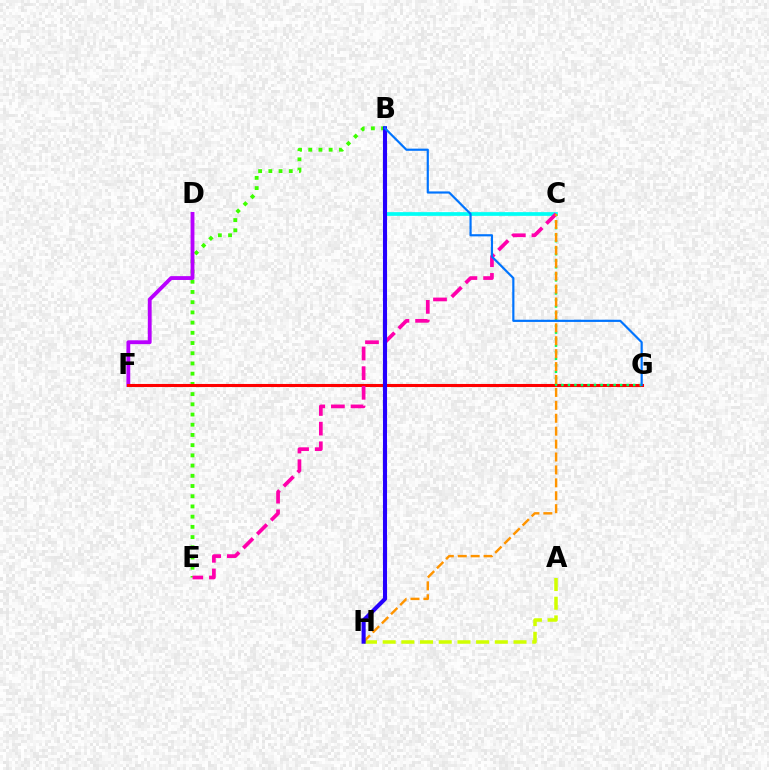{('B', 'E'): [{'color': '#3dff00', 'line_style': 'dotted', 'thickness': 2.77}], ('D', 'F'): [{'color': '#b900ff', 'line_style': 'solid', 'thickness': 2.76}], ('B', 'C'): [{'color': '#00fff6', 'line_style': 'solid', 'thickness': 2.67}], ('F', 'G'): [{'color': '#ff0000', 'line_style': 'solid', 'thickness': 2.21}], ('A', 'H'): [{'color': '#d1ff00', 'line_style': 'dashed', 'thickness': 2.54}], ('C', 'G'): [{'color': '#00ff5c', 'line_style': 'dotted', 'thickness': 1.77}], ('C', 'E'): [{'color': '#ff00ac', 'line_style': 'dashed', 'thickness': 2.67}], ('C', 'H'): [{'color': '#ff9400', 'line_style': 'dashed', 'thickness': 1.75}], ('B', 'H'): [{'color': '#2500ff', 'line_style': 'solid', 'thickness': 2.94}], ('B', 'G'): [{'color': '#0074ff', 'line_style': 'solid', 'thickness': 1.57}]}